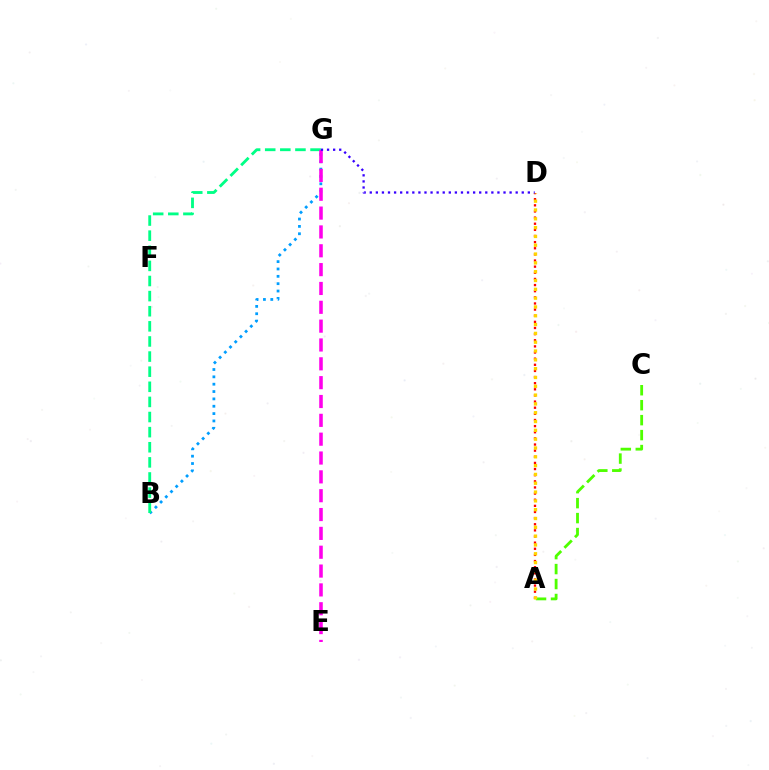{('A', 'C'): [{'color': '#4fff00', 'line_style': 'dashed', 'thickness': 2.03}], ('A', 'D'): [{'color': '#ff0000', 'line_style': 'dotted', 'thickness': 1.67}, {'color': '#ffd500', 'line_style': 'dotted', 'thickness': 2.39}], ('B', 'G'): [{'color': '#009eff', 'line_style': 'dotted', 'thickness': 2.0}, {'color': '#00ff86', 'line_style': 'dashed', 'thickness': 2.05}], ('E', 'G'): [{'color': '#ff00ed', 'line_style': 'dashed', 'thickness': 2.56}], ('D', 'G'): [{'color': '#3700ff', 'line_style': 'dotted', 'thickness': 1.65}]}